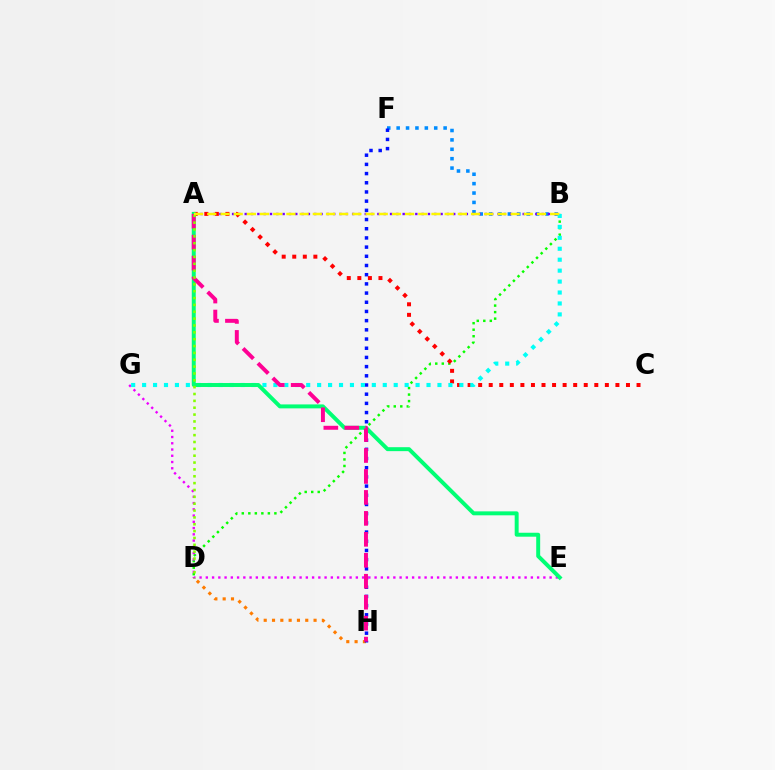{('B', 'F'): [{'color': '#008cff', 'line_style': 'dotted', 'thickness': 2.55}], ('D', 'H'): [{'color': '#ff7c00', 'line_style': 'dotted', 'thickness': 2.26}], ('B', 'D'): [{'color': '#08ff00', 'line_style': 'dotted', 'thickness': 1.77}], ('F', 'H'): [{'color': '#0010ff', 'line_style': 'dotted', 'thickness': 2.5}], ('E', 'G'): [{'color': '#ee00ff', 'line_style': 'dotted', 'thickness': 1.7}], ('A', 'B'): [{'color': '#7200ff', 'line_style': 'dotted', 'thickness': 1.72}, {'color': '#fcf500', 'line_style': 'dashed', 'thickness': 1.79}], ('A', 'C'): [{'color': '#ff0000', 'line_style': 'dotted', 'thickness': 2.87}], ('B', 'G'): [{'color': '#00fff6', 'line_style': 'dotted', 'thickness': 2.97}], ('A', 'E'): [{'color': '#00ff74', 'line_style': 'solid', 'thickness': 2.84}], ('A', 'H'): [{'color': '#ff0094', 'line_style': 'dashed', 'thickness': 2.85}], ('A', 'D'): [{'color': '#84ff00', 'line_style': 'dotted', 'thickness': 1.86}]}